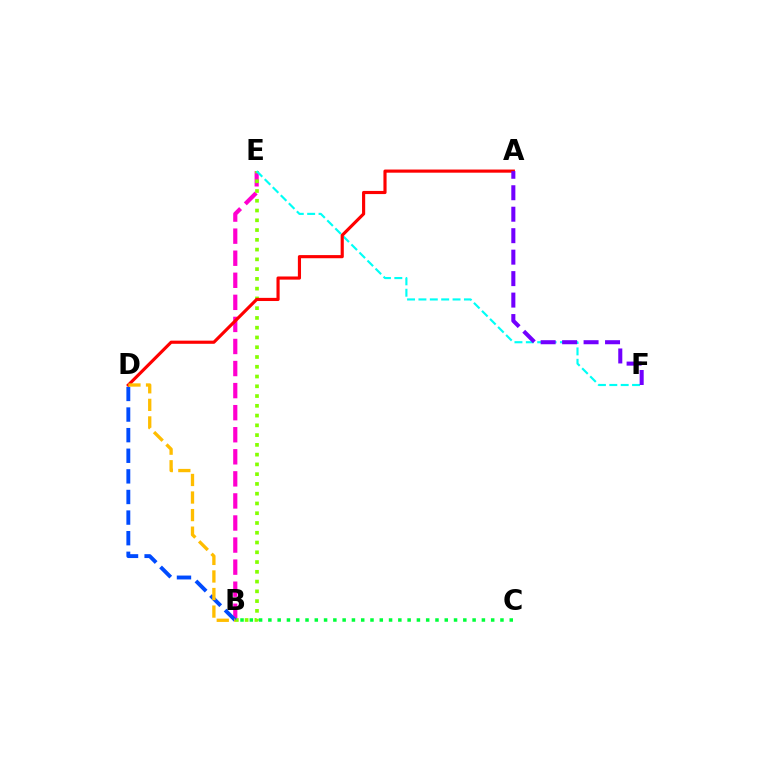{('B', 'E'): [{'color': '#ff00cf', 'line_style': 'dashed', 'thickness': 3.0}, {'color': '#84ff00', 'line_style': 'dotted', 'thickness': 2.65}], ('B', 'D'): [{'color': '#004bff', 'line_style': 'dashed', 'thickness': 2.8}, {'color': '#ffbd00', 'line_style': 'dashed', 'thickness': 2.39}], ('E', 'F'): [{'color': '#00fff6', 'line_style': 'dashed', 'thickness': 1.55}], ('A', 'D'): [{'color': '#ff0000', 'line_style': 'solid', 'thickness': 2.27}], ('B', 'C'): [{'color': '#00ff39', 'line_style': 'dotted', 'thickness': 2.52}], ('A', 'F'): [{'color': '#7200ff', 'line_style': 'dashed', 'thickness': 2.92}]}